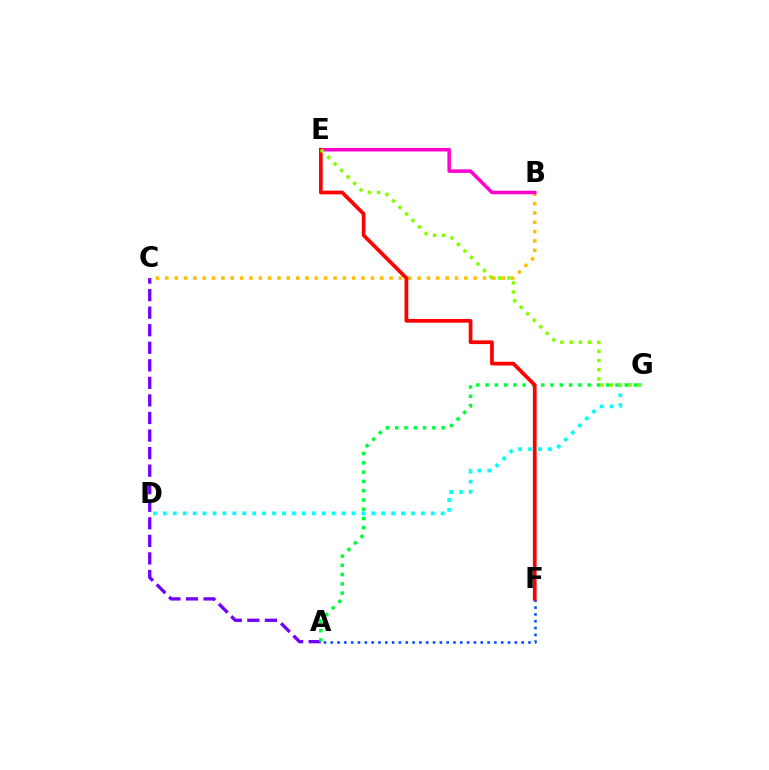{('A', 'C'): [{'color': '#7200ff', 'line_style': 'dashed', 'thickness': 2.38}], ('A', 'F'): [{'color': '#004bff', 'line_style': 'dotted', 'thickness': 1.85}], ('B', 'C'): [{'color': '#ffbd00', 'line_style': 'dotted', 'thickness': 2.54}], ('A', 'G'): [{'color': '#00ff39', 'line_style': 'dotted', 'thickness': 2.52}], ('D', 'G'): [{'color': '#00fff6', 'line_style': 'dotted', 'thickness': 2.7}], ('B', 'E'): [{'color': '#ff00cf', 'line_style': 'solid', 'thickness': 2.53}], ('E', 'F'): [{'color': '#ff0000', 'line_style': 'solid', 'thickness': 2.68}], ('E', 'G'): [{'color': '#84ff00', 'line_style': 'dotted', 'thickness': 2.5}]}